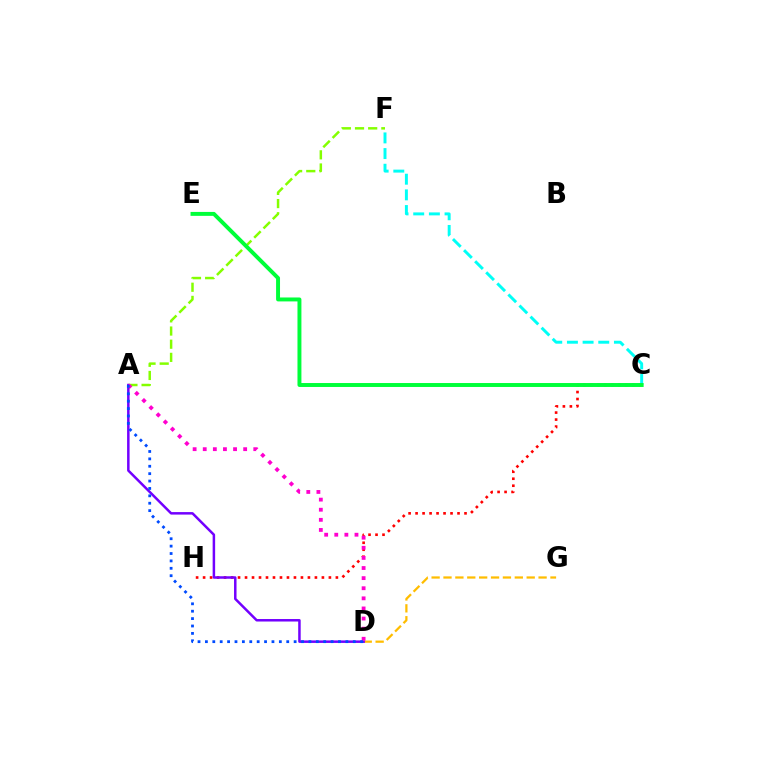{('C', 'F'): [{'color': '#00fff6', 'line_style': 'dashed', 'thickness': 2.13}], ('C', 'H'): [{'color': '#ff0000', 'line_style': 'dotted', 'thickness': 1.9}], ('A', 'F'): [{'color': '#84ff00', 'line_style': 'dashed', 'thickness': 1.79}], ('D', 'G'): [{'color': '#ffbd00', 'line_style': 'dashed', 'thickness': 1.61}], ('C', 'E'): [{'color': '#00ff39', 'line_style': 'solid', 'thickness': 2.83}], ('A', 'D'): [{'color': '#7200ff', 'line_style': 'solid', 'thickness': 1.8}, {'color': '#ff00cf', 'line_style': 'dotted', 'thickness': 2.75}, {'color': '#004bff', 'line_style': 'dotted', 'thickness': 2.01}]}